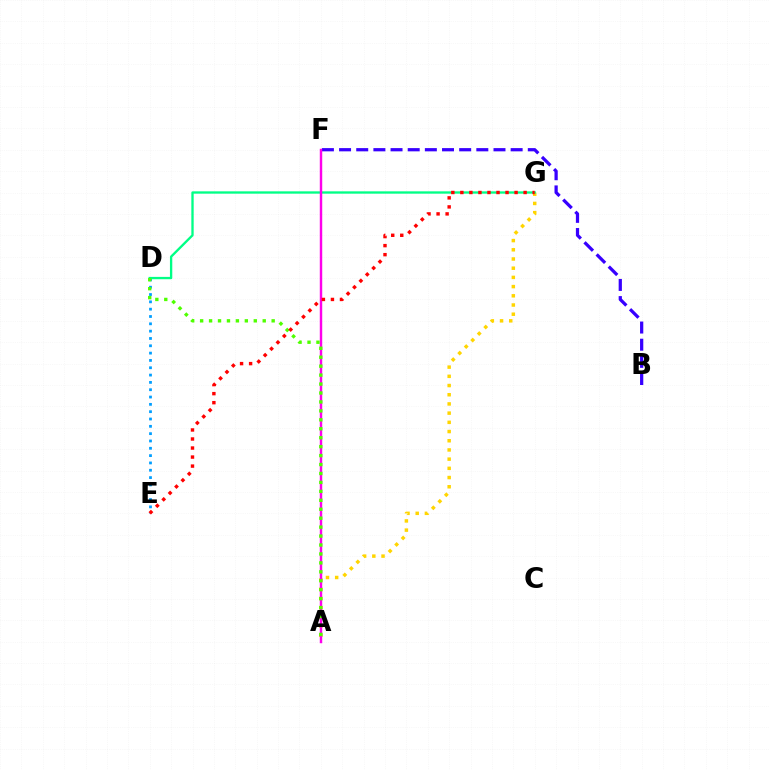{('D', 'E'): [{'color': '#009eff', 'line_style': 'dotted', 'thickness': 1.99}], ('B', 'F'): [{'color': '#3700ff', 'line_style': 'dashed', 'thickness': 2.33}], ('A', 'G'): [{'color': '#ffd500', 'line_style': 'dotted', 'thickness': 2.5}], ('D', 'G'): [{'color': '#00ff86', 'line_style': 'solid', 'thickness': 1.68}], ('A', 'F'): [{'color': '#ff00ed', 'line_style': 'solid', 'thickness': 1.75}], ('A', 'D'): [{'color': '#4fff00', 'line_style': 'dotted', 'thickness': 2.43}], ('E', 'G'): [{'color': '#ff0000', 'line_style': 'dotted', 'thickness': 2.45}]}